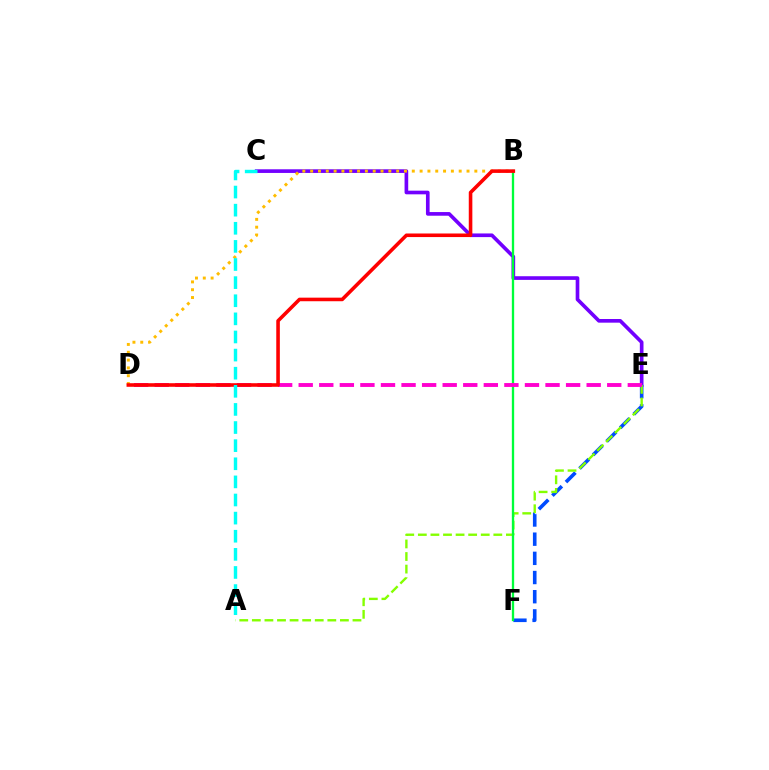{('C', 'E'): [{'color': '#7200ff', 'line_style': 'solid', 'thickness': 2.63}], ('B', 'D'): [{'color': '#ffbd00', 'line_style': 'dotted', 'thickness': 2.12}, {'color': '#ff0000', 'line_style': 'solid', 'thickness': 2.58}], ('E', 'F'): [{'color': '#004bff', 'line_style': 'dashed', 'thickness': 2.61}], ('A', 'E'): [{'color': '#84ff00', 'line_style': 'dashed', 'thickness': 1.71}], ('B', 'F'): [{'color': '#00ff39', 'line_style': 'solid', 'thickness': 1.67}], ('D', 'E'): [{'color': '#ff00cf', 'line_style': 'dashed', 'thickness': 2.79}], ('A', 'C'): [{'color': '#00fff6', 'line_style': 'dashed', 'thickness': 2.46}]}